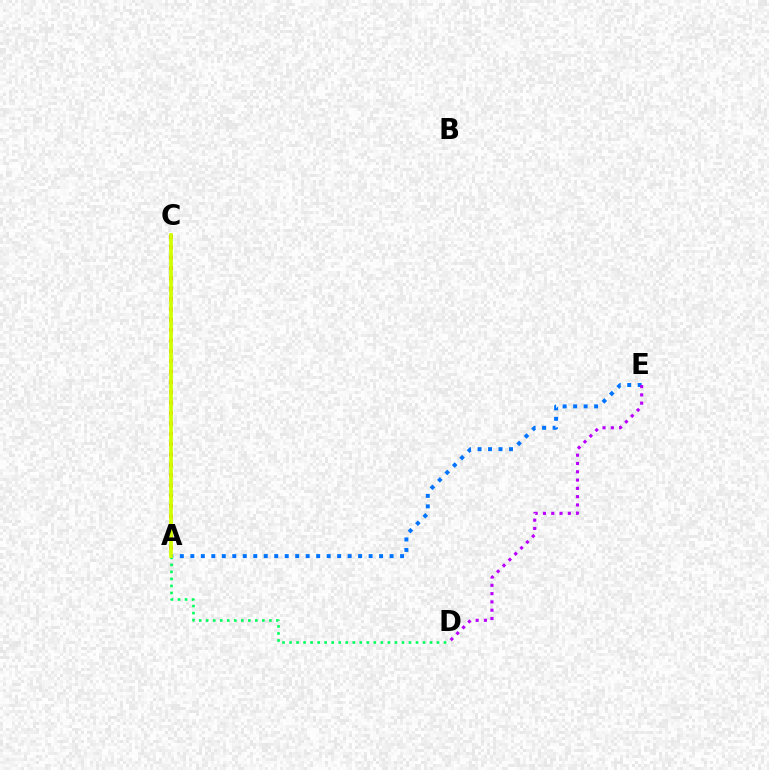{('A', 'E'): [{'color': '#0074ff', 'line_style': 'dotted', 'thickness': 2.85}], ('A', 'C'): [{'color': '#ff0000', 'line_style': 'dotted', 'thickness': 2.81}, {'color': '#d1ff00', 'line_style': 'solid', 'thickness': 2.68}], ('A', 'D'): [{'color': '#00ff5c', 'line_style': 'dotted', 'thickness': 1.91}], ('D', 'E'): [{'color': '#b900ff', 'line_style': 'dotted', 'thickness': 2.25}]}